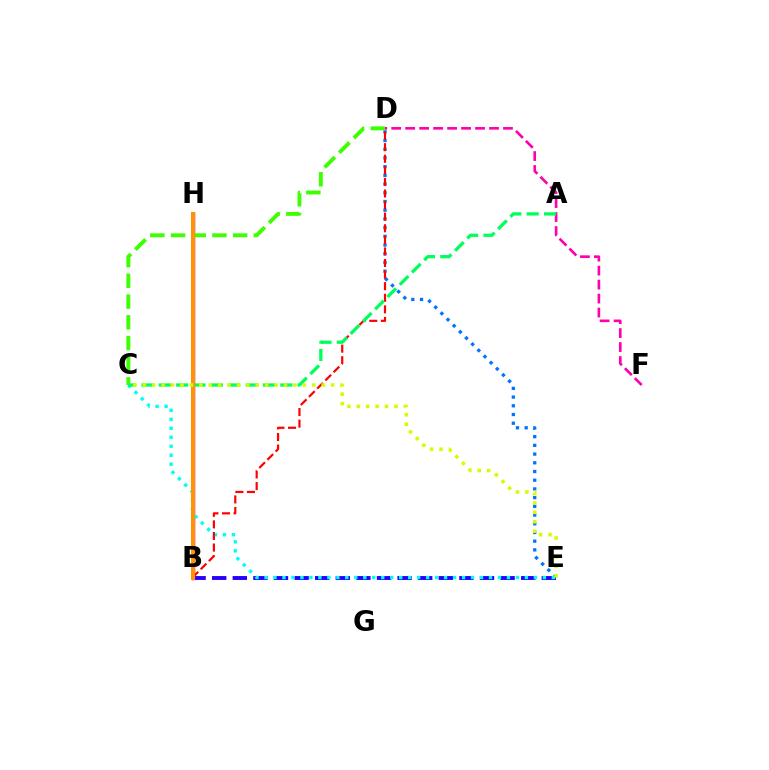{('B', 'E'): [{'color': '#2500ff', 'line_style': 'dashed', 'thickness': 2.8}], ('D', 'E'): [{'color': '#0074ff', 'line_style': 'dotted', 'thickness': 2.37}], ('B', 'H'): [{'color': '#b900ff', 'line_style': 'solid', 'thickness': 2.51}, {'color': '#ff9400', 'line_style': 'solid', 'thickness': 2.89}], ('C', 'E'): [{'color': '#00fff6', 'line_style': 'dotted', 'thickness': 2.44}, {'color': '#d1ff00', 'line_style': 'dotted', 'thickness': 2.56}], ('B', 'D'): [{'color': '#ff0000', 'line_style': 'dashed', 'thickness': 1.57}], ('D', 'F'): [{'color': '#ff00ac', 'line_style': 'dashed', 'thickness': 1.9}], ('C', 'D'): [{'color': '#3dff00', 'line_style': 'dashed', 'thickness': 2.81}], ('A', 'C'): [{'color': '#00ff5c', 'line_style': 'dashed', 'thickness': 2.36}]}